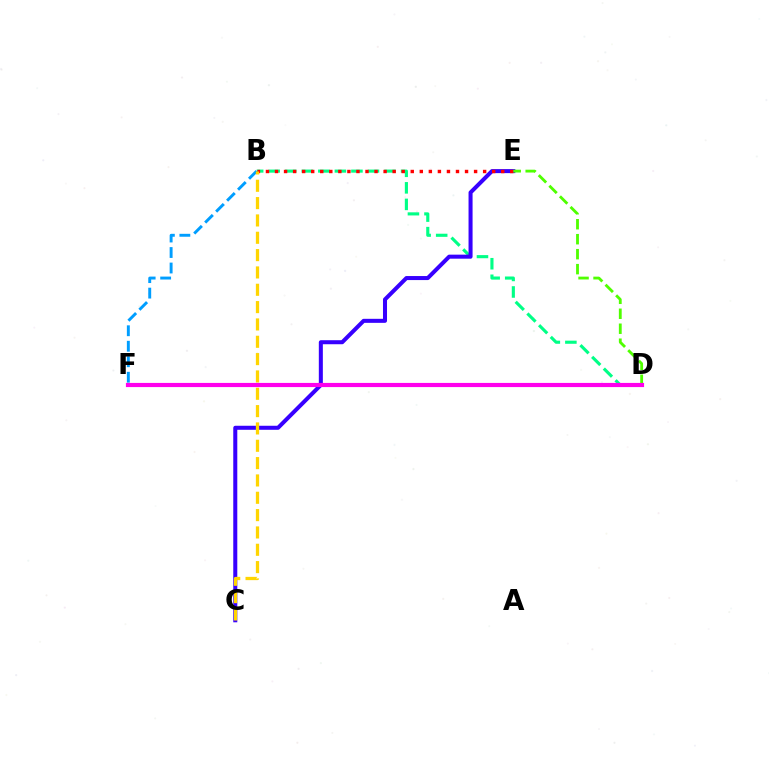{('B', 'D'): [{'color': '#00ff86', 'line_style': 'dashed', 'thickness': 2.25}], ('B', 'F'): [{'color': '#009eff', 'line_style': 'dashed', 'thickness': 2.11}], ('C', 'E'): [{'color': '#3700ff', 'line_style': 'solid', 'thickness': 2.9}], ('B', 'E'): [{'color': '#ff0000', 'line_style': 'dotted', 'thickness': 2.46}], ('B', 'C'): [{'color': '#ffd500', 'line_style': 'dashed', 'thickness': 2.35}], ('D', 'E'): [{'color': '#4fff00', 'line_style': 'dashed', 'thickness': 2.03}], ('D', 'F'): [{'color': '#ff00ed', 'line_style': 'solid', 'thickness': 3.0}]}